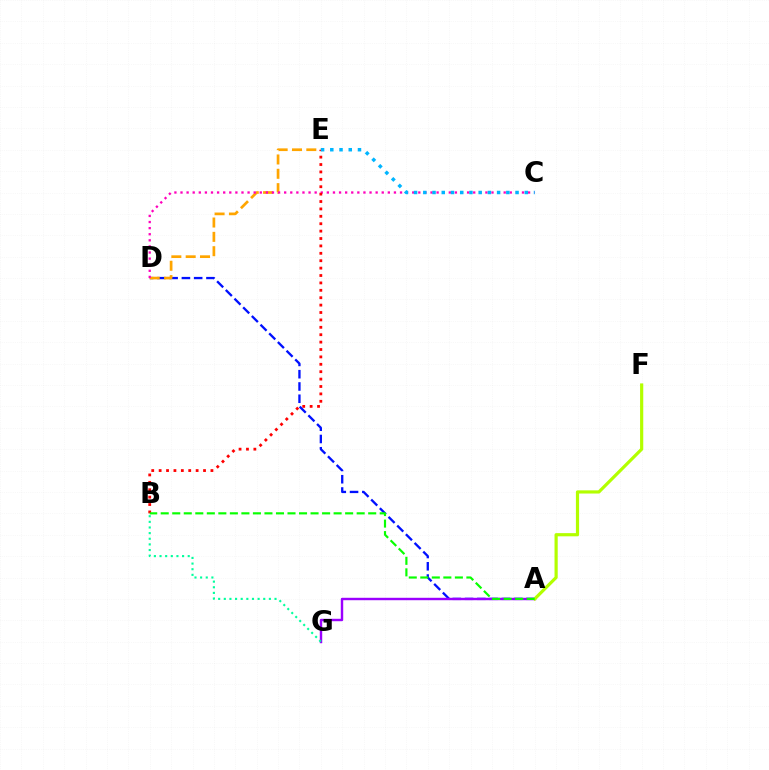{('A', 'D'): [{'color': '#0010ff', 'line_style': 'dashed', 'thickness': 1.67}], ('D', 'E'): [{'color': '#ffa500', 'line_style': 'dashed', 'thickness': 1.95}], ('C', 'D'): [{'color': '#ff00bd', 'line_style': 'dotted', 'thickness': 1.66}], ('B', 'E'): [{'color': '#ff0000', 'line_style': 'dotted', 'thickness': 2.01}], ('A', 'G'): [{'color': '#9b00ff', 'line_style': 'solid', 'thickness': 1.74}], ('C', 'E'): [{'color': '#00b5ff', 'line_style': 'dotted', 'thickness': 2.51}], ('B', 'G'): [{'color': '#00ff9d', 'line_style': 'dotted', 'thickness': 1.53}], ('A', 'F'): [{'color': '#b3ff00', 'line_style': 'solid', 'thickness': 2.29}], ('A', 'B'): [{'color': '#08ff00', 'line_style': 'dashed', 'thickness': 1.57}]}